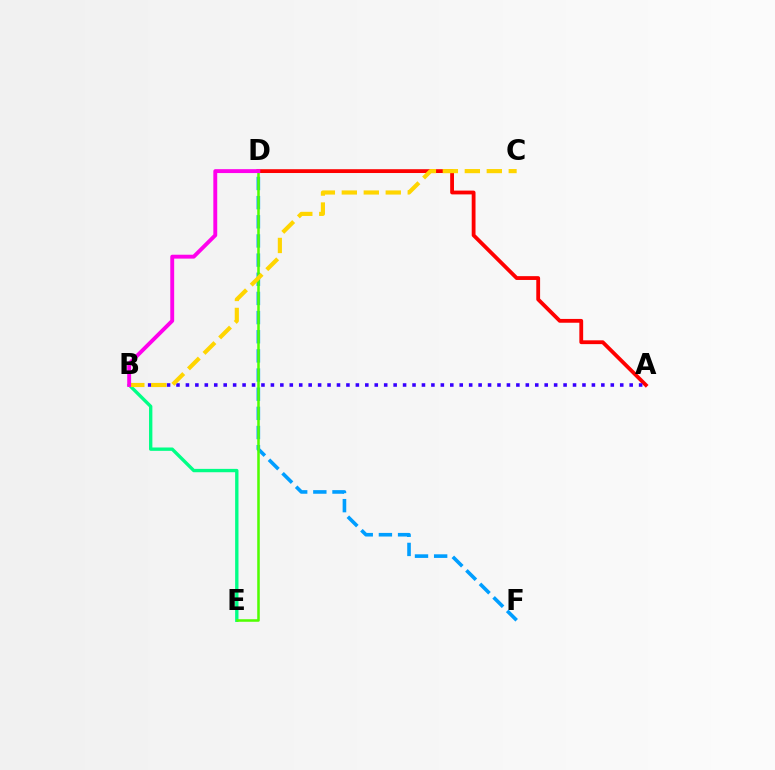{('B', 'E'): [{'color': '#00ff86', 'line_style': 'solid', 'thickness': 2.41}], ('D', 'F'): [{'color': '#009eff', 'line_style': 'dashed', 'thickness': 2.6}], ('A', 'D'): [{'color': '#ff0000', 'line_style': 'solid', 'thickness': 2.74}], ('A', 'B'): [{'color': '#3700ff', 'line_style': 'dotted', 'thickness': 2.57}], ('D', 'E'): [{'color': '#4fff00', 'line_style': 'solid', 'thickness': 1.83}], ('B', 'C'): [{'color': '#ffd500', 'line_style': 'dashed', 'thickness': 2.98}], ('B', 'D'): [{'color': '#ff00ed', 'line_style': 'solid', 'thickness': 2.8}]}